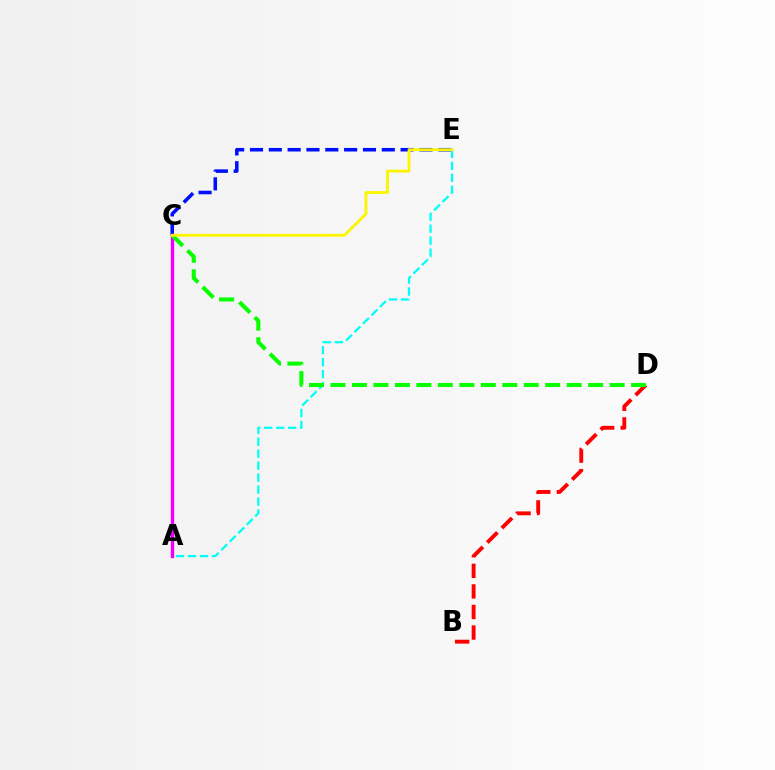{('B', 'D'): [{'color': '#ff0000', 'line_style': 'dashed', 'thickness': 2.79}], ('C', 'E'): [{'color': '#0010ff', 'line_style': 'dashed', 'thickness': 2.56}, {'color': '#fcf500', 'line_style': 'solid', 'thickness': 2.05}], ('A', 'C'): [{'color': '#ee00ff', 'line_style': 'solid', 'thickness': 2.43}], ('A', 'E'): [{'color': '#00fff6', 'line_style': 'dashed', 'thickness': 1.63}], ('C', 'D'): [{'color': '#08ff00', 'line_style': 'dashed', 'thickness': 2.92}]}